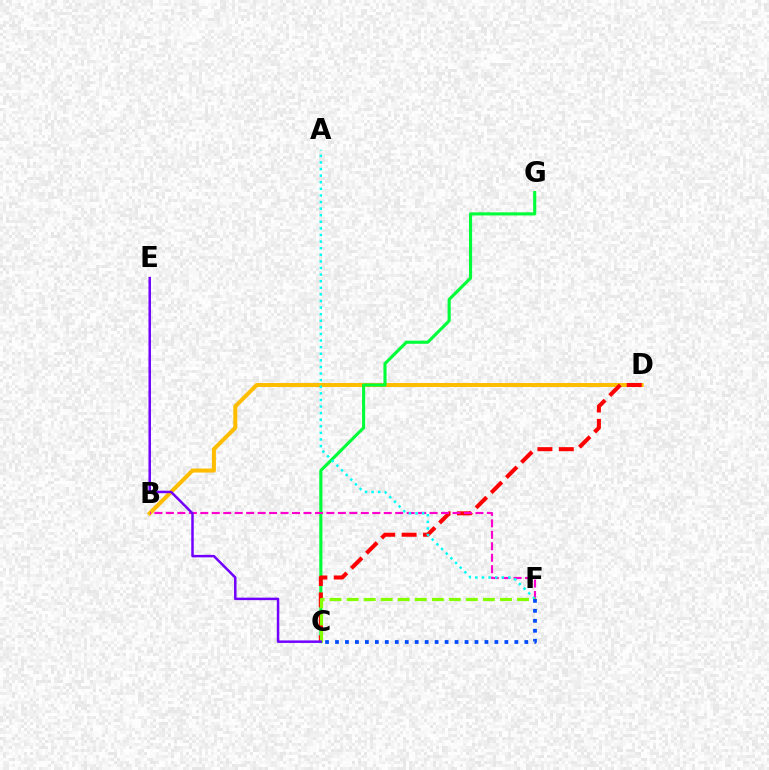{('B', 'D'): [{'color': '#ffbd00', 'line_style': 'solid', 'thickness': 2.89}], ('C', 'G'): [{'color': '#00ff39', 'line_style': 'solid', 'thickness': 2.24}], ('C', 'D'): [{'color': '#ff0000', 'line_style': 'dashed', 'thickness': 2.91}], ('B', 'F'): [{'color': '#ff00cf', 'line_style': 'dashed', 'thickness': 1.56}], ('A', 'F'): [{'color': '#00fff6', 'line_style': 'dotted', 'thickness': 1.79}], ('C', 'F'): [{'color': '#84ff00', 'line_style': 'dashed', 'thickness': 2.31}, {'color': '#004bff', 'line_style': 'dotted', 'thickness': 2.71}], ('C', 'E'): [{'color': '#7200ff', 'line_style': 'solid', 'thickness': 1.79}]}